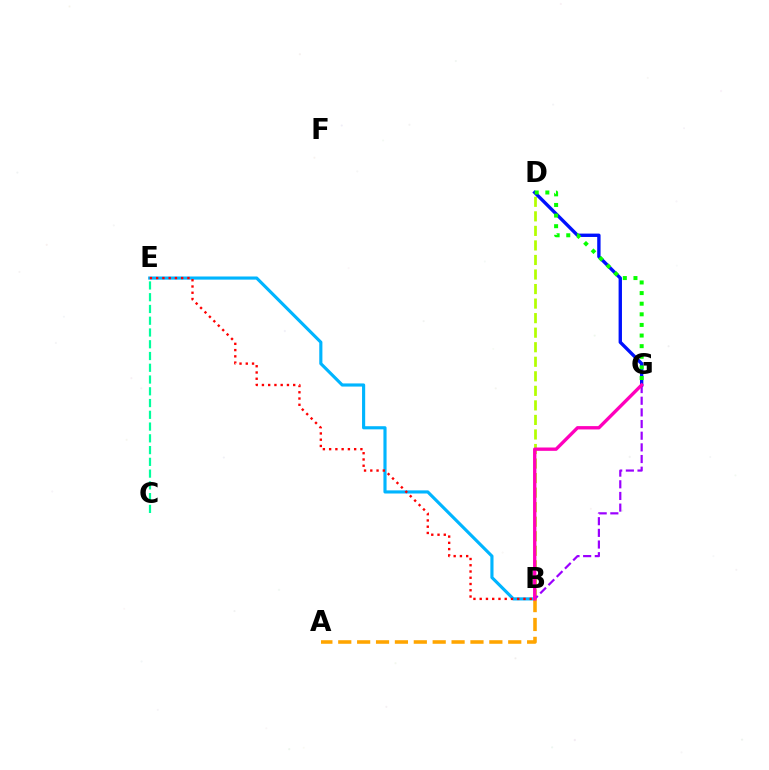{('B', 'E'): [{'color': '#00b5ff', 'line_style': 'solid', 'thickness': 2.26}, {'color': '#ff0000', 'line_style': 'dotted', 'thickness': 1.7}], ('A', 'B'): [{'color': '#ffa500', 'line_style': 'dashed', 'thickness': 2.57}], ('B', 'D'): [{'color': '#b3ff00', 'line_style': 'dashed', 'thickness': 1.98}], ('B', 'G'): [{'color': '#9b00ff', 'line_style': 'dashed', 'thickness': 1.58}, {'color': '#ff00bd', 'line_style': 'solid', 'thickness': 2.41}], ('D', 'G'): [{'color': '#0010ff', 'line_style': 'solid', 'thickness': 2.42}, {'color': '#08ff00', 'line_style': 'dotted', 'thickness': 2.88}], ('C', 'E'): [{'color': '#00ff9d', 'line_style': 'dashed', 'thickness': 1.6}]}